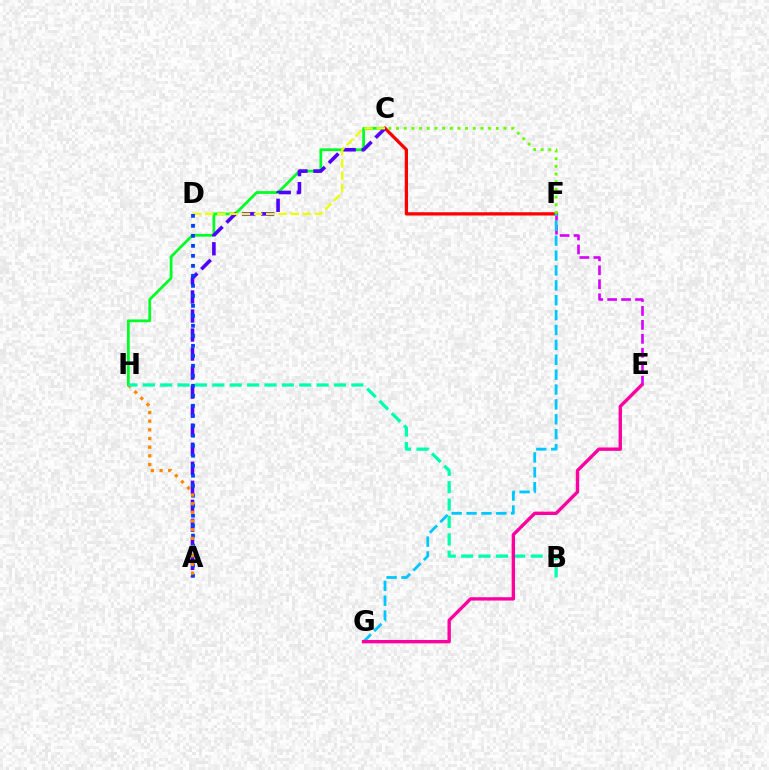{('E', 'F'): [{'color': '#d600ff', 'line_style': 'dashed', 'thickness': 1.89}], ('C', 'H'): [{'color': '#00ff27', 'line_style': 'solid', 'thickness': 2.0}], ('C', 'F'): [{'color': '#ff0000', 'line_style': 'solid', 'thickness': 2.34}, {'color': '#66ff00', 'line_style': 'dotted', 'thickness': 2.08}], ('A', 'C'): [{'color': '#4f00ff', 'line_style': 'dashed', 'thickness': 2.58}], ('F', 'G'): [{'color': '#00c7ff', 'line_style': 'dashed', 'thickness': 2.02}], ('C', 'D'): [{'color': '#eeff00', 'line_style': 'dashed', 'thickness': 1.66}], ('A', 'D'): [{'color': '#003fff', 'line_style': 'dotted', 'thickness': 2.71}], ('A', 'H'): [{'color': '#ff8800', 'line_style': 'dotted', 'thickness': 2.36}], ('B', 'H'): [{'color': '#00ffaf', 'line_style': 'dashed', 'thickness': 2.36}], ('E', 'G'): [{'color': '#ff00a0', 'line_style': 'solid', 'thickness': 2.42}]}